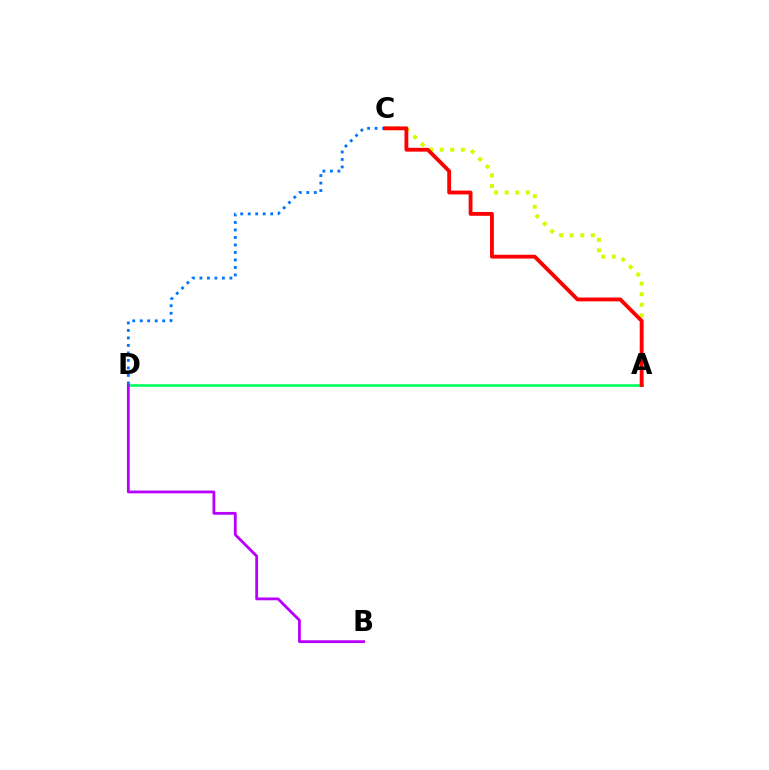{('A', 'C'): [{'color': '#d1ff00', 'line_style': 'dotted', 'thickness': 2.88}, {'color': '#ff0000', 'line_style': 'solid', 'thickness': 2.76}], ('A', 'D'): [{'color': '#00ff5c', 'line_style': 'solid', 'thickness': 1.89}], ('B', 'D'): [{'color': '#b900ff', 'line_style': 'solid', 'thickness': 2.02}], ('C', 'D'): [{'color': '#0074ff', 'line_style': 'dotted', 'thickness': 2.04}]}